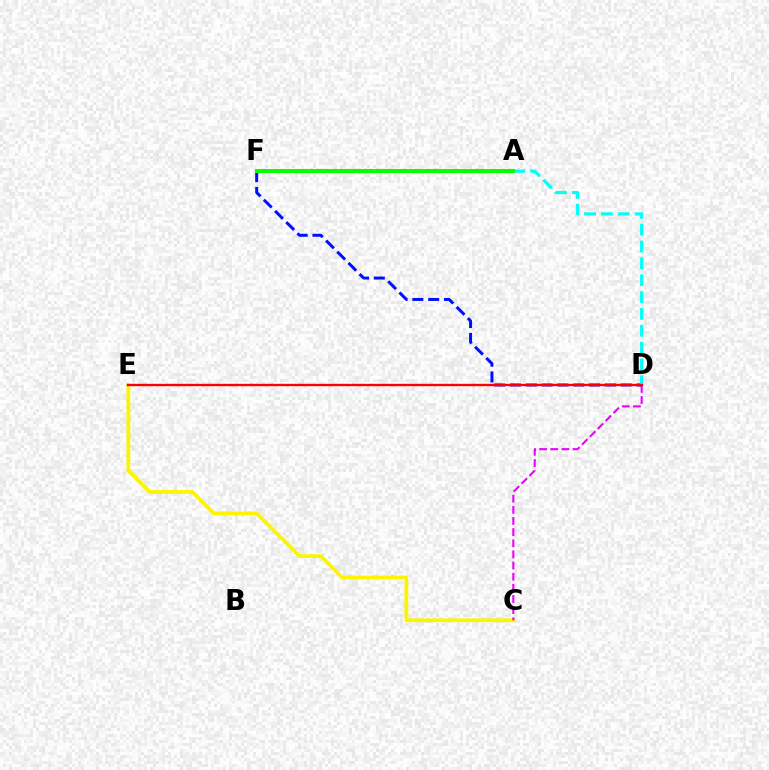{('C', 'E'): [{'color': '#fcf500', 'line_style': 'solid', 'thickness': 2.71}], ('C', 'D'): [{'color': '#ee00ff', 'line_style': 'dashed', 'thickness': 1.51}], ('D', 'F'): [{'color': '#0010ff', 'line_style': 'dashed', 'thickness': 2.15}], ('A', 'D'): [{'color': '#00fff6', 'line_style': 'dashed', 'thickness': 2.29}], ('D', 'E'): [{'color': '#ff0000', 'line_style': 'solid', 'thickness': 1.7}], ('A', 'F'): [{'color': '#08ff00', 'line_style': 'solid', 'thickness': 2.92}]}